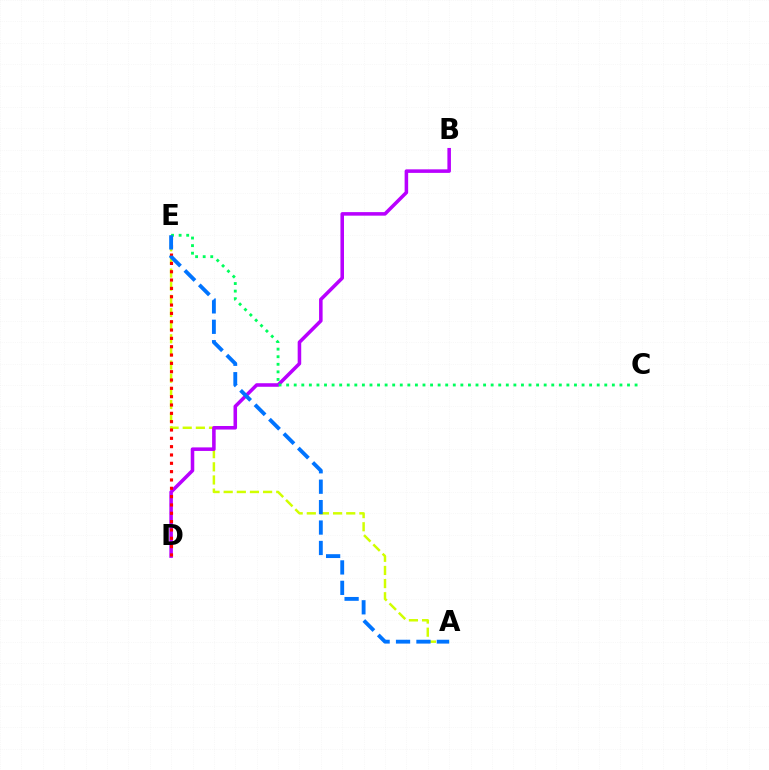{('A', 'E'): [{'color': '#d1ff00', 'line_style': 'dashed', 'thickness': 1.79}, {'color': '#0074ff', 'line_style': 'dashed', 'thickness': 2.77}], ('B', 'D'): [{'color': '#b900ff', 'line_style': 'solid', 'thickness': 2.55}], ('C', 'E'): [{'color': '#00ff5c', 'line_style': 'dotted', 'thickness': 2.06}], ('D', 'E'): [{'color': '#ff0000', 'line_style': 'dotted', 'thickness': 2.26}]}